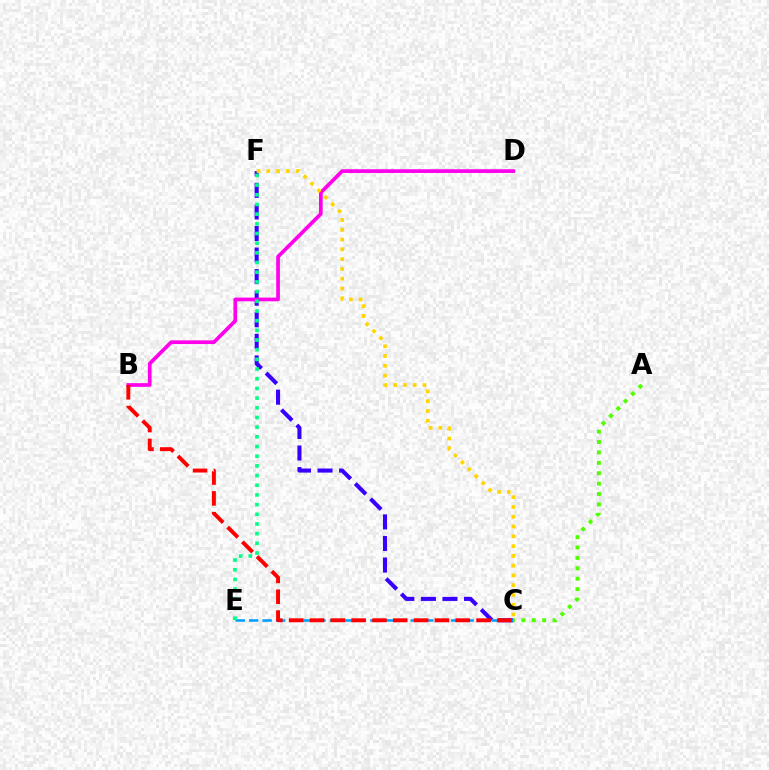{('C', 'F'): [{'color': '#3700ff', 'line_style': 'dashed', 'thickness': 2.93}, {'color': '#ffd500', 'line_style': 'dotted', 'thickness': 2.66}], ('A', 'C'): [{'color': '#4fff00', 'line_style': 'dotted', 'thickness': 2.82}], ('B', 'D'): [{'color': '#ff00ed', 'line_style': 'solid', 'thickness': 2.67}], ('C', 'E'): [{'color': '#009eff', 'line_style': 'dashed', 'thickness': 1.83}], ('B', 'C'): [{'color': '#ff0000', 'line_style': 'dashed', 'thickness': 2.83}], ('E', 'F'): [{'color': '#00ff86', 'line_style': 'dotted', 'thickness': 2.63}]}